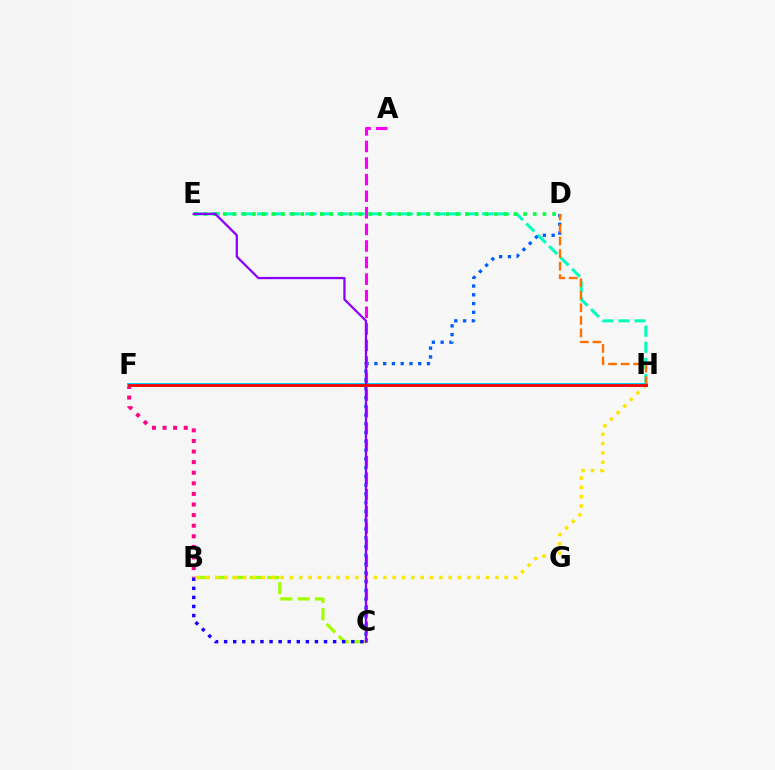{('B', 'C'): [{'color': '#a2ff00', 'line_style': 'dashed', 'thickness': 2.35}, {'color': '#1900ff', 'line_style': 'dotted', 'thickness': 2.47}], ('E', 'H'): [{'color': '#00ffbb', 'line_style': 'dashed', 'thickness': 2.18}], ('C', 'D'): [{'color': '#005dff', 'line_style': 'dotted', 'thickness': 2.38}], ('F', 'H'): [{'color': '#31ff00', 'line_style': 'dashed', 'thickness': 2.0}, {'color': '#00d3ff', 'line_style': 'solid', 'thickness': 2.87}, {'color': '#ff0000', 'line_style': 'solid', 'thickness': 2.0}], ('A', 'C'): [{'color': '#fa00f9', 'line_style': 'dashed', 'thickness': 2.25}], ('B', 'F'): [{'color': '#ff0088', 'line_style': 'dotted', 'thickness': 2.88}], ('D', 'E'): [{'color': '#00ff45', 'line_style': 'dotted', 'thickness': 2.63}], ('B', 'H'): [{'color': '#ffe600', 'line_style': 'dotted', 'thickness': 2.54}], ('D', 'H'): [{'color': '#ff7000', 'line_style': 'dashed', 'thickness': 1.7}], ('C', 'E'): [{'color': '#8a00ff', 'line_style': 'solid', 'thickness': 1.63}]}